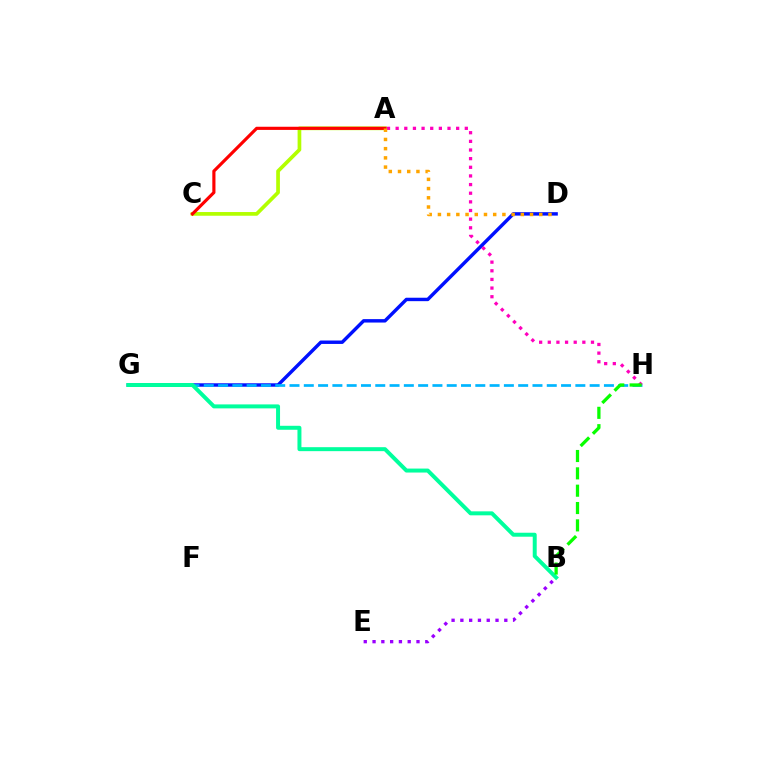{('A', 'C'): [{'color': '#b3ff00', 'line_style': 'solid', 'thickness': 2.67}, {'color': '#ff0000', 'line_style': 'solid', 'thickness': 2.27}], ('D', 'G'): [{'color': '#0010ff', 'line_style': 'solid', 'thickness': 2.47}], ('B', 'E'): [{'color': '#9b00ff', 'line_style': 'dotted', 'thickness': 2.39}], ('G', 'H'): [{'color': '#00b5ff', 'line_style': 'dashed', 'thickness': 1.94}], ('A', 'H'): [{'color': '#ff00bd', 'line_style': 'dotted', 'thickness': 2.35}], ('A', 'D'): [{'color': '#ffa500', 'line_style': 'dotted', 'thickness': 2.5}], ('B', 'G'): [{'color': '#00ff9d', 'line_style': 'solid', 'thickness': 2.86}], ('B', 'H'): [{'color': '#08ff00', 'line_style': 'dashed', 'thickness': 2.36}]}